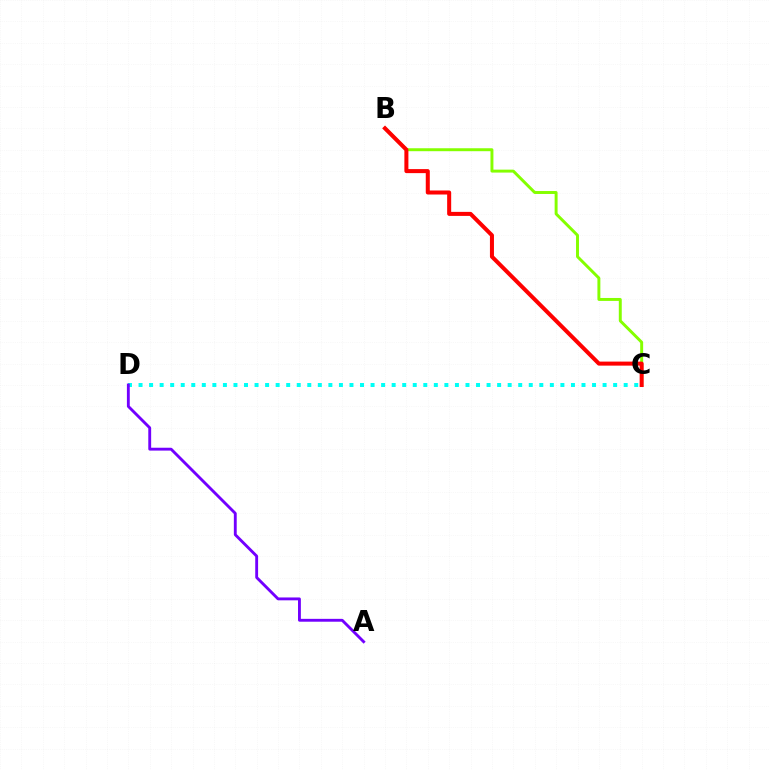{('B', 'C'): [{'color': '#84ff00', 'line_style': 'solid', 'thickness': 2.12}, {'color': '#ff0000', 'line_style': 'solid', 'thickness': 2.9}], ('C', 'D'): [{'color': '#00fff6', 'line_style': 'dotted', 'thickness': 2.87}], ('A', 'D'): [{'color': '#7200ff', 'line_style': 'solid', 'thickness': 2.06}]}